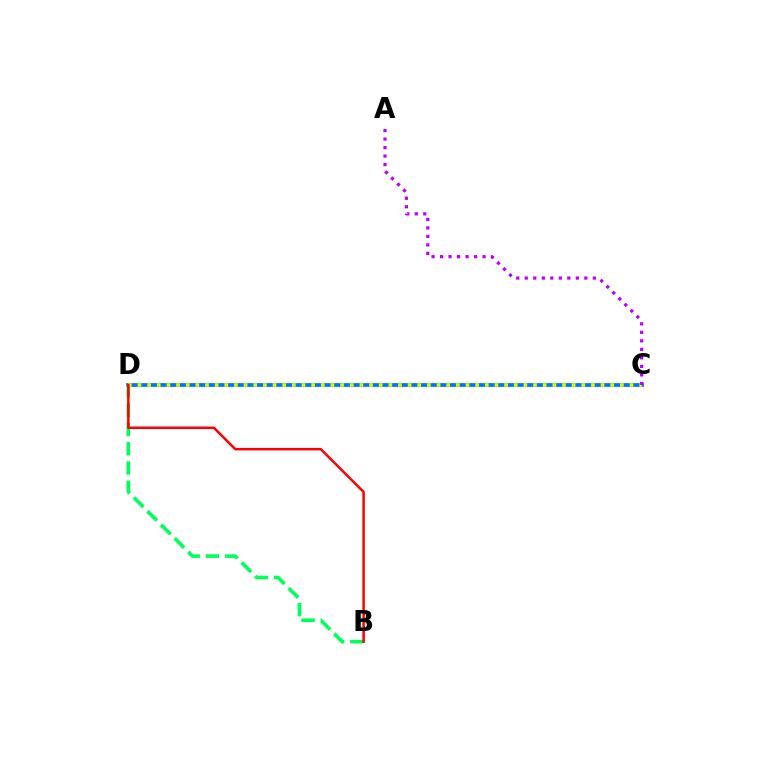{('C', 'D'): [{'color': '#0074ff', 'line_style': 'solid', 'thickness': 2.7}, {'color': '#d1ff00', 'line_style': 'dotted', 'thickness': 2.62}], ('B', 'D'): [{'color': '#00ff5c', 'line_style': 'dashed', 'thickness': 2.61}, {'color': '#ff0000', 'line_style': 'solid', 'thickness': 1.8}], ('A', 'C'): [{'color': '#b900ff', 'line_style': 'dotted', 'thickness': 2.31}]}